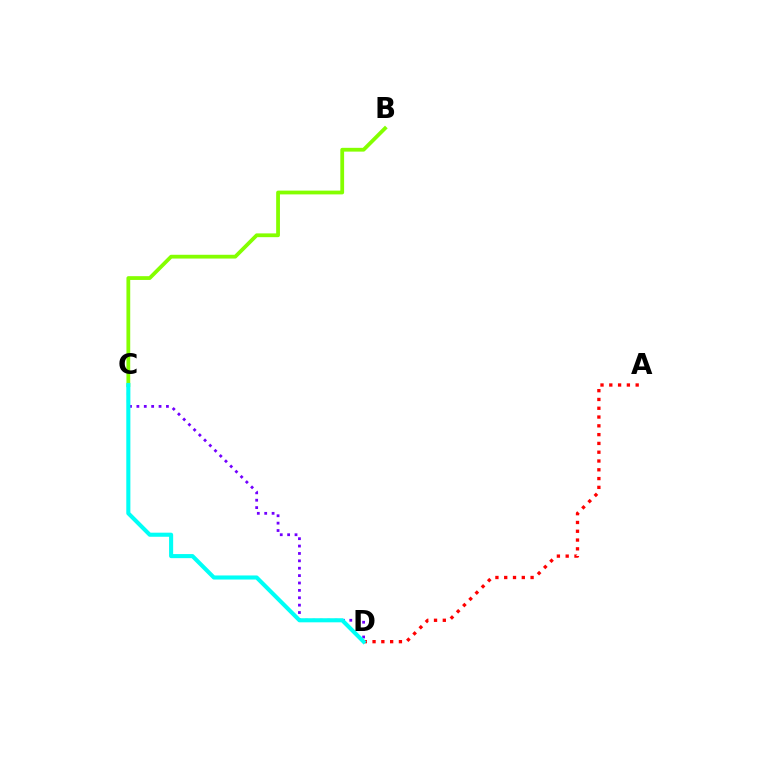{('A', 'D'): [{'color': '#ff0000', 'line_style': 'dotted', 'thickness': 2.39}], ('B', 'C'): [{'color': '#84ff00', 'line_style': 'solid', 'thickness': 2.72}], ('C', 'D'): [{'color': '#7200ff', 'line_style': 'dotted', 'thickness': 2.01}, {'color': '#00fff6', 'line_style': 'solid', 'thickness': 2.94}]}